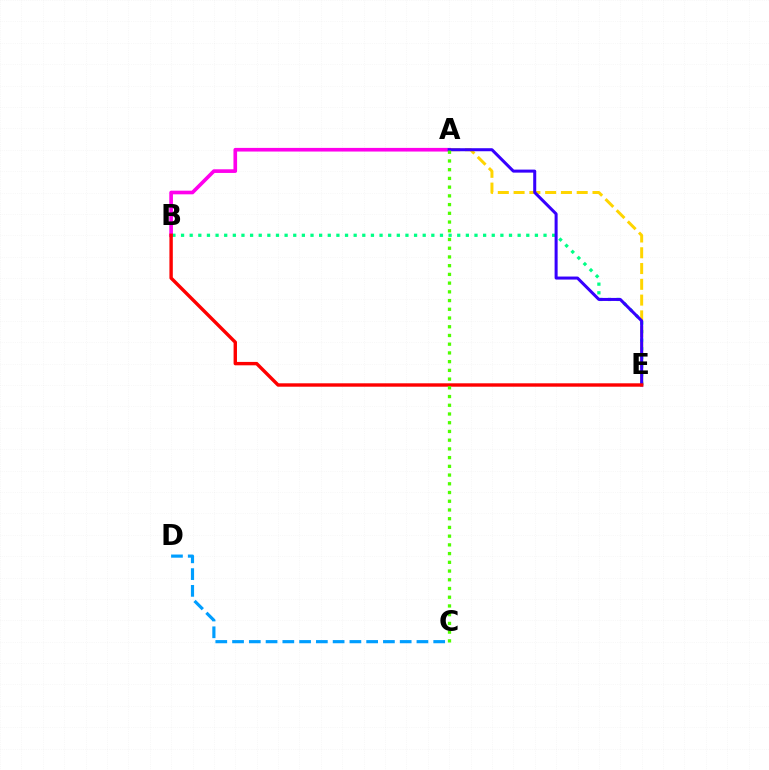{('B', 'E'): [{'color': '#00ff86', 'line_style': 'dotted', 'thickness': 2.34}, {'color': '#ff0000', 'line_style': 'solid', 'thickness': 2.44}], ('A', 'E'): [{'color': '#ffd500', 'line_style': 'dashed', 'thickness': 2.14}, {'color': '#3700ff', 'line_style': 'solid', 'thickness': 2.18}], ('A', 'B'): [{'color': '#ff00ed', 'line_style': 'solid', 'thickness': 2.63}], ('A', 'C'): [{'color': '#4fff00', 'line_style': 'dotted', 'thickness': 2.37}], ('C', 'D'): [{'color': '#009eff', 'line_style': 'dashed', 'thickness': 2.28}]}